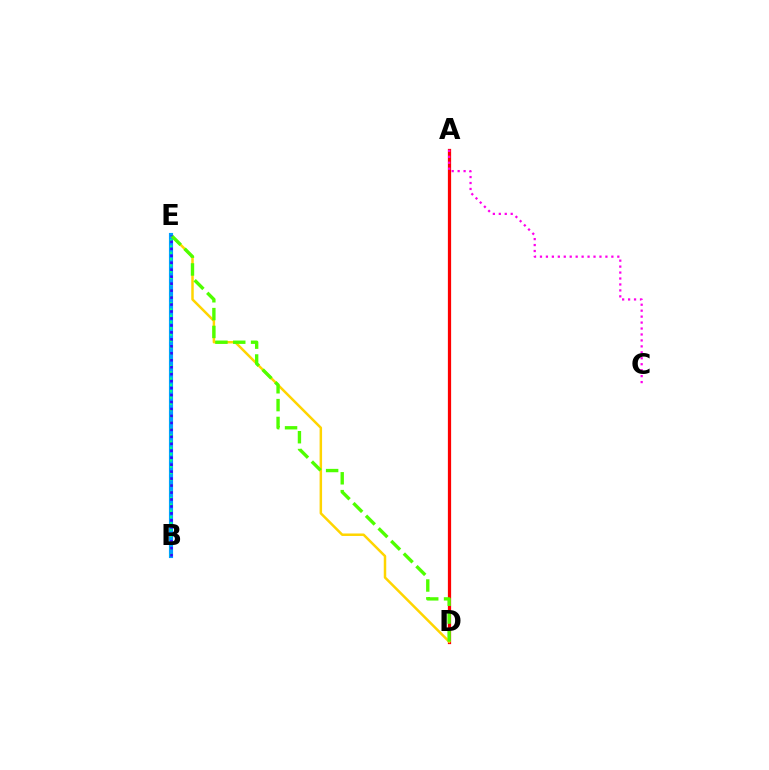{('A', 'D'): [{'color': '#ff0000', 'line_style': 'solid', 'thickness': 2.33}], ('D', 'E'): [{'color': '#ffd500', 'line_style': 'solid', 'thickness': 1.79}, {'color': '#4fff00', 'line_style': 'dashed', 'thickness': 2.42}], ('A', 'C'): [{'color': '#ff00ed', 'line_style': 'dotted', 'thickness': 1.62}], ('B', 'E'): [{'color': '#009eff', 'line_style': 'solid', 'thickness': 2.97}, {'color': '#00ff86', 'line_style': 'dotted', 'thickness': 1.71}, {'color': '#3700ff', 'line_style': 'dotted', 'thickness': 1.89}]}